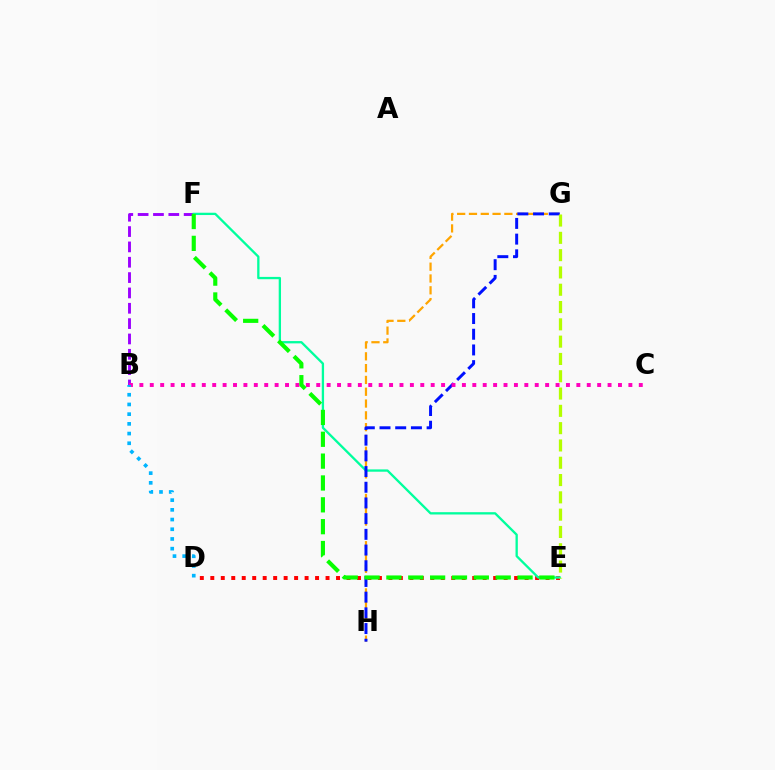{('B', 'F'): [{'color': '#9b00ff', 'line_style': 'dashed', 'thickness': 2.08}], ('G', 'H'): [{'color': '#ffa500', 'line_style': 'dashed', 'thickness': 1.6}, {'color': '#0010ff', 'line_style': 'dashed', 'thickness': 2.13}], ('D', 'E'): [{'color': '#ff0000', 'line_style': 'dotted', 'thickness': 2.85}], ('E', 'F'): [{'color': '#00ff9d', 'line_style': 'solid', 'thickness': 1.66}, {'color': '#08ff00', 'line_style': 'dashed', 'thickness': 2.97}], ('B', 'C'): [{'color': '#ff00bd', 'line_style': 'dotted', 'thickness': 2.83}], ('E', 'G'): [{'color': '#b3ff00', 'line_style': 'dashed', 'thickness': 2.35}], ('B', 'D'): [{'color': '#00b5ff', 'line_style': 'dotted', 'thickness': 2.64}]}